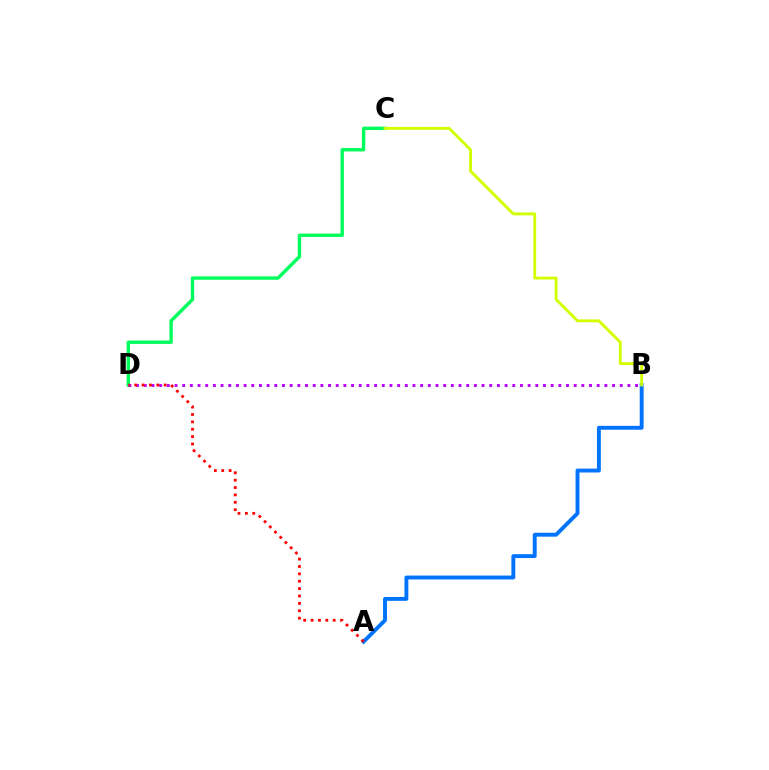{('A', 'B'): [{'color': '#0074ff', 'line_style': 'solid', 'thickness': 2.8}], ('C', 'D'): [{'color': '#00ff5c', 'line_style': 'solid', 'thickness': 2.43}], ('B', 'D'): [{'color': '#b900ff', 'line_style': 'dotted', 'thickness': 2.09}], ('A', 'D'): [{'color': '#ff0000', 'line_style': 'dotted', 'thickness': 2.0}], ('B', 'C'): [{'color': '#d1ff00', 'line_style': 'solid', 'thickness': 2.06}]}